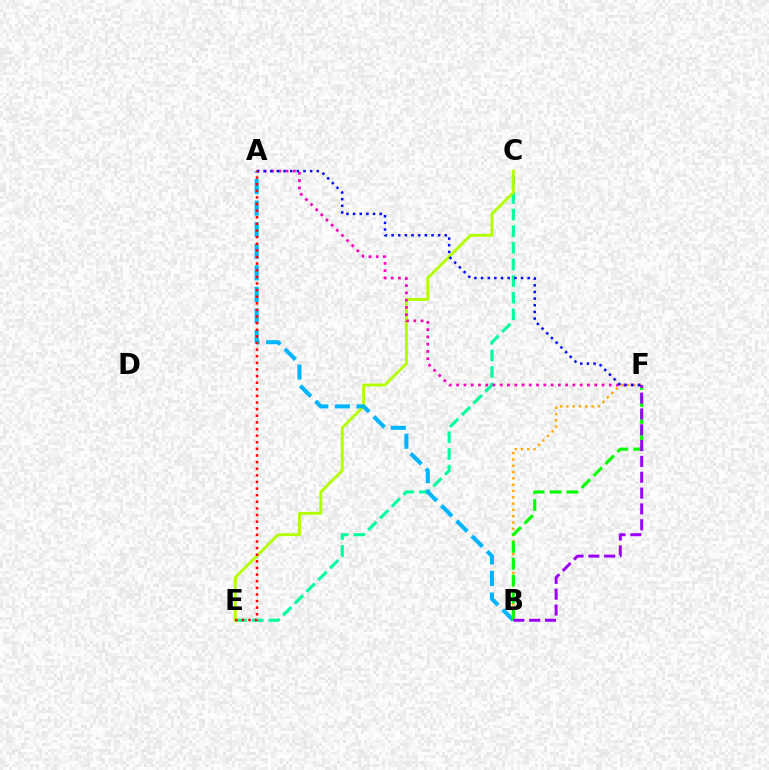{('C', 'E'): [{'color': '#00ff9d', 'line_style': 'dashed', 'thickness': 2.26}, {'color': '#b3ff00', 'line_style': 'solid', 'thickness': 2.07}], ('B', 'F'): [{'color': '#ffa500', 'line_style': 'dotted', 'thickness': 1.71}, {'color': '#08ff00', 'line_style': 'dashed', 'thickness': 2.3}, {'color': '#9b00ff', 'line_style': 'dashed', 'thickness': 2.15}], ('A', 'B'): [{'color': '#00b5ff', 'line_style': 'dashed', 'thickness': 2.93}], ('A', 'F'): [{'color': '#ff00bd', 'line_style': 'dotted', 'thickness': 1.97}, {'color': '#0010ff', 'line_style': 'dotted', 'thickness': 1.81}], ('A', 'E'): [{'color': '#ff0000', 'line_style': 'dotted', 'thickness': 1.8}]}